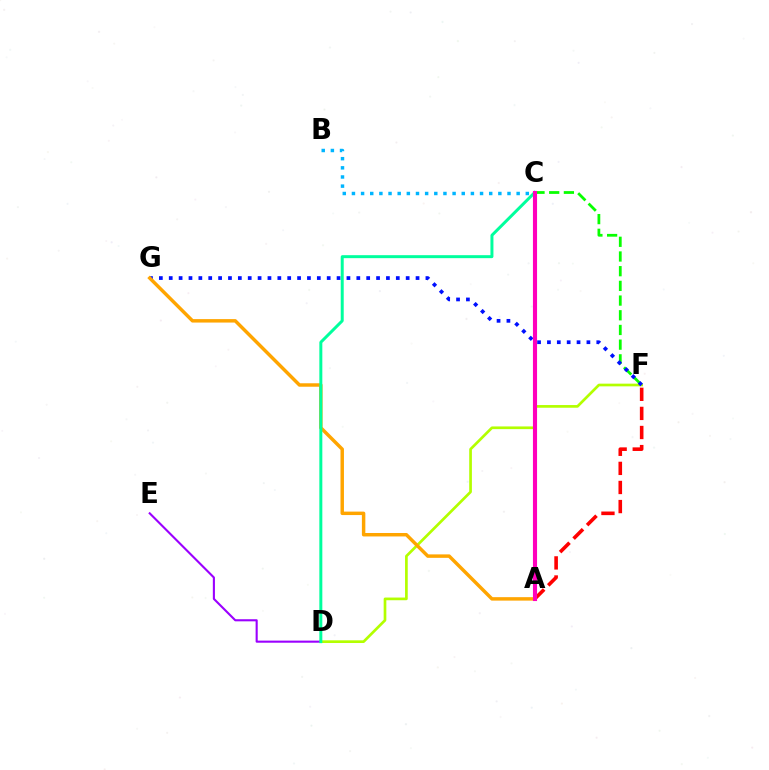{('C', 'F'): [{'color': '#08ff00', 'line_style': 'dashed', 'thickness': 2.0}], ('D', 'F'): [{'color': '#b3ff00', 'line_style': 'solid', 'thickness': 1.94}], ('B', 'C'): [{'color': '#00b5ff', 'line_style': 'dotted', 'thickness': 2.49}], ('D', 'E'): [{'color': '#9b00ff', 'line_style': 'solid', 'thickness': 1.52}], ('F', 'G'): [{'color': '#0010ff', 'line_style': 'dotted', 'thickness': 2.68}], ('A', 'G'): [{'color': '#ffa500', 'line_style': 'solid', 'thickness': 2.49}], ('A', 'F'): [{'color': '#ff0000', 'line_style': 'dashed', 'thickness': 2.59}], ('C', 'D'): [{'color': '#00ff9d', 'line_style': 'solid', 'thickness': 2.15}], ('A', 'C'): [{'color': '#ff00bd', 'line_style': 'solid', 'thickness': 2.97}]}